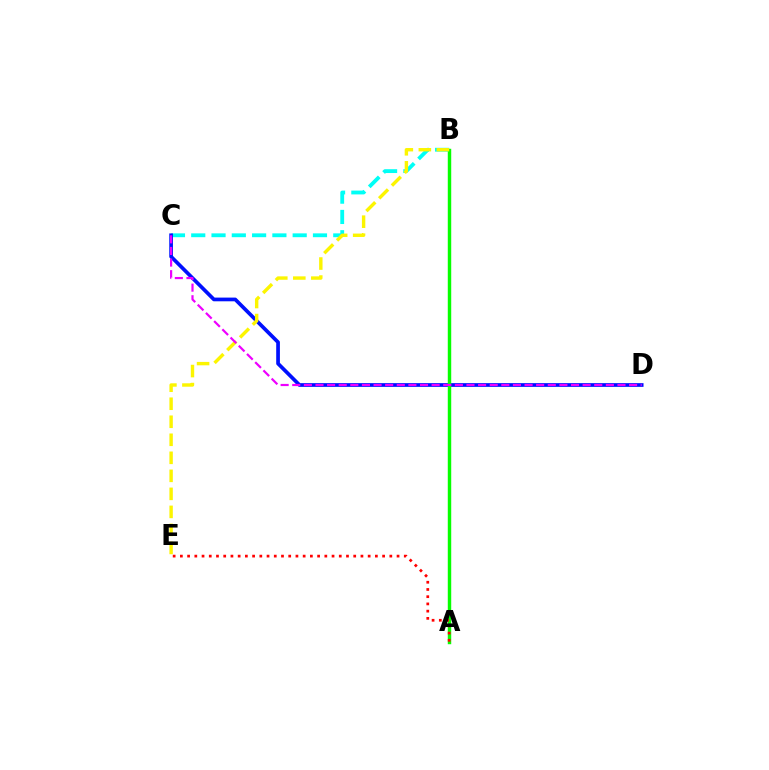{('B', 'C'): [{'color': '#00fff6', 'line_style': 'dashed', 'thickness': 2.76}], ('C', 'D'): [{'color': '#0010ff', 'line_style': 'solid', 'thickness': 2.67}, {'color': '#ee00ff', 'line_style': 'dashed', 'thickness': 1.58}], ('A', 'B'): [{'color': '#08ff00', 'line_style': 'solid', 'thickness': 2.47}], ('A', 'E'): [{'color': '#ff0000', 'line_style': 'dotted', 'thickness': 1.96}], ('B', 'E'): [{'color': '#fcf500', 'line_style': 'dashed', 'thickness': 2.45}]}